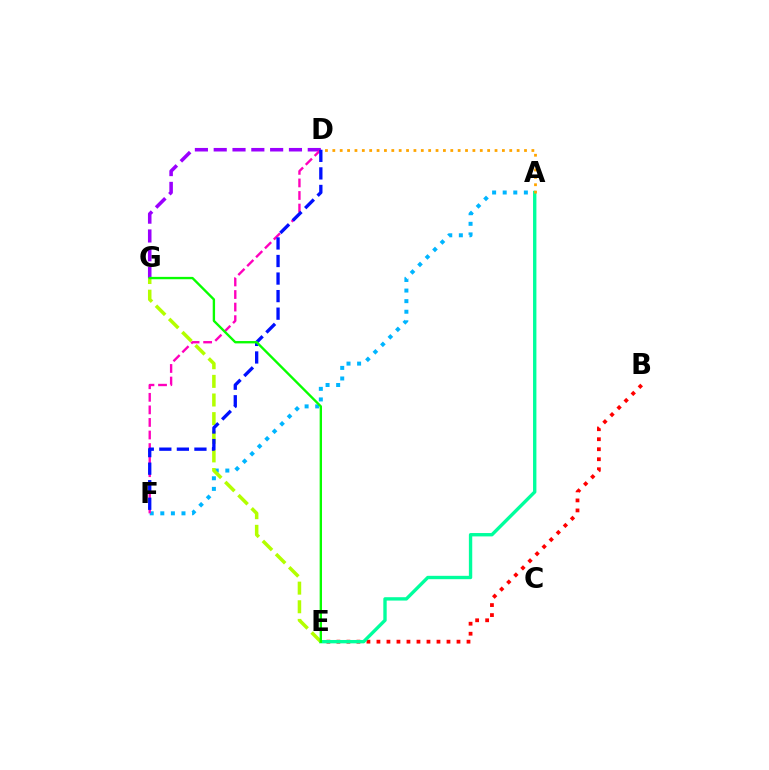{('D', 'G'): [{'color': '#9b00ff', 'line_style': 'dashed', 'thickness': 2.56}], ('B', 'E'): [{'color': '#ff0000', 'line_style': 'dotted', 'thickness': 2.72}], ('A', 'F'): [{'color': '#00b5ff', 'line_style': 'dotted', 'thickness': 2.88}], ('A', 'E'): [{'color': '#00ff9d', 'line_style': 'solid', 'thickness': 2.42}], ('D', 'F'): [{'color': '#ff00bd', 'line_style': 'dashed', 'thickness': 1.71}, {'color': '#0010ff', 'line_style': 'dashed', 'thickness': 2.38}], ('E', 'G'): [{'color': '#b3ff00', 'line_style': 'dashed', 'thickness': 2.53}, {'color': '#08ff00', 'line_style': 'solid', 'thickness': 1.7}], ('A', 'D'): [{'color': '#ffa500', 'line_style': 'dotted', 'thickness': 2.0}]}